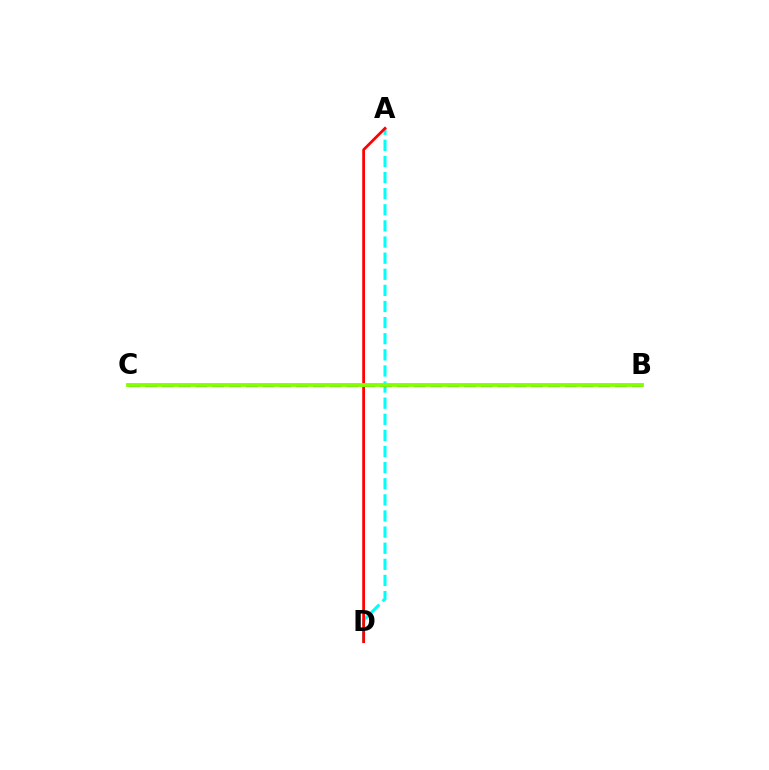{('A', 'D'): [{'color': '#00fff6', 'line_style': 'dashed', 'thickness': 2.19}, {'color': '#ff0000', 'line_style': 'solid', 'thickness': 1.98}], ('B', 'C'): [{'color': '#7200ff', 'line_style': 'dashed', 'thickness': 2.28}, {'color': '#84ff00', 'line_style': 'solid', 'thickness': 2.76}]}